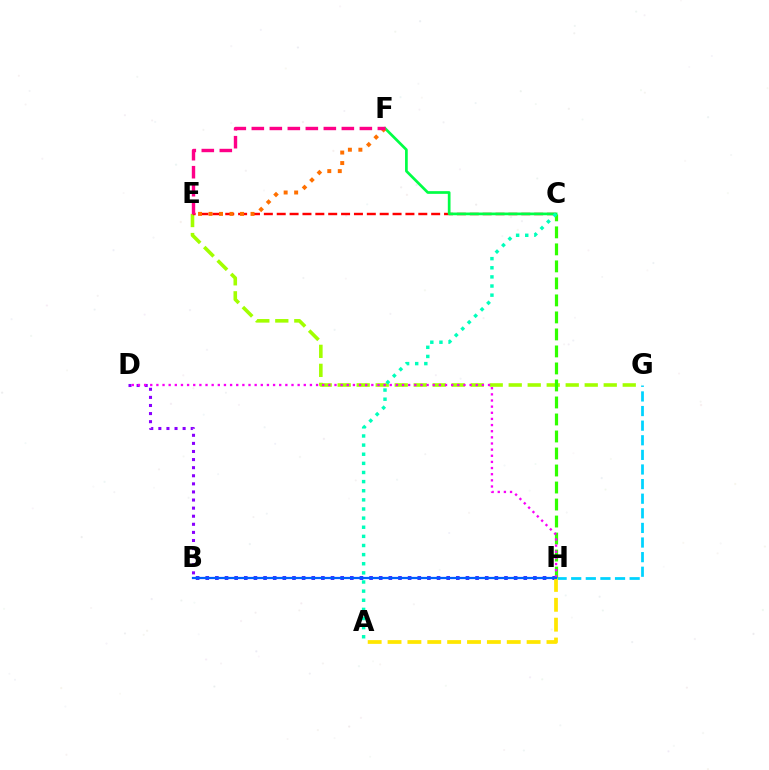{('E', 'G'): [{'color': '#a2ff00', 'line_style': 'dashed', 'thickness': 2.58}], ('G', 'H'): [{'color': '#00d3ff', 'line_style': 'dashed', 'thickness': 1.98}], ('B', 'H'): [{'color': '#1900ff', 'line_style': 'dotted', 'thickness': 2.62}, {'color': '#005dff', 'line_style': 'solid', 'thickness': 1.61}], ('C', 'E'): [{'color': '#ff0000', 'line_style': 'dashed', 'thickness': 1.75}], ('B', 'D'): [{'color': '#8a00ff', 'line_style': 'dotted', 'thickness': 2.2}], ('C', 'H'): [{'color': '#31ff00', 'line_style': 'dashed', 'thickness': 2.31}], ('C', 'F'): [{'color': '#00ff45', 'line_style': 'solid', 'thickness': 1.95}], ('D', 'H'): [{'color': '#fa00f9', 'line_style': 'dotted', 'thickness': 1.67}], ('E', 'F'): [{'color': '#ff7000', 'line_style': 'dotted', 'thickness': 2.85}, {'color': '#ff0088', 'line_style': 'dashed', 'thickness': 2.45}], ('A', 'H'): [{'color': '#ffe600', 'line_style': 'dashed', 'thickness': 2.7}], ('A', 'C'): [{'color': '#00ffbb', 'line_style': 'dotted', 'thickness': 2.48}]}